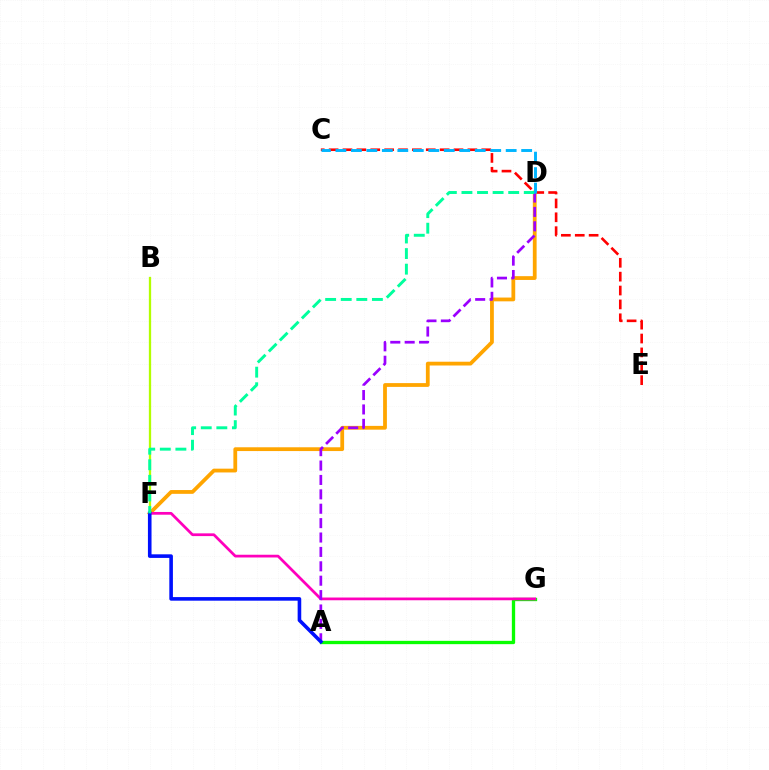{('C', 'E'): [{'color': '#ff0000', 'line_style': 'dashed', 'thickness': 1.89}], ('A', 'G'): [{'color': '#08ff00', 'line_style': 'solid', 'thickness': 2.39}], ('D', 'F'): [{'color': '#ffa500', 'line_style': 'solid', 'thickness': 2.72}, {'color': '#00ff9d', 'line_style': 'dashed', 'thickness': 2.12}], ('F', 'G'): [{'color': '#ff00bd', 'line_style': 'solid', 'thickness': 1.97}], ('A', 'D'): [{'color': '#9b00ff', 'line_style': 'dashed', 'thickness': 1.96}], ('B', 'F'): [{'color': '#b3ff00', 'line_style': 'solid', 'thickness': 1.65}], ('A', 'F'): [{'color': '#0010ff', 'line_style': 'solid', 'thickness': 2.59}], ('C', 'D'): [{'color': '#00b5ff', 'line_style': 'dashed', 'thickness': 2.1}]}